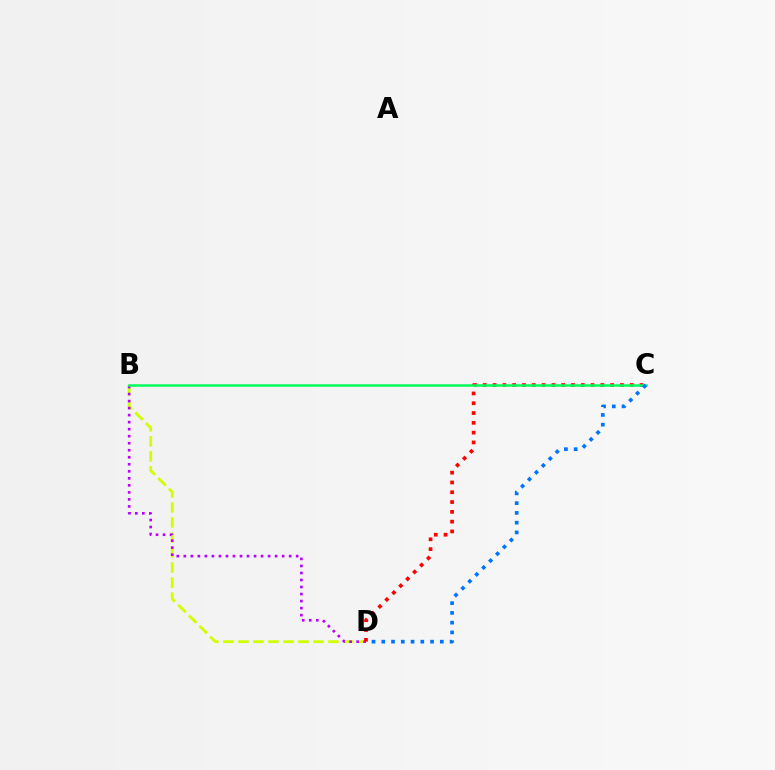{('B', 'D'): [{'color': '#d1ff00', 'line_style': 'dashed', 'thickness': 2.04}, {'color': '#b900ff', 'line_style': 'dotted', 'thickness': 1.91}], ('C', 'D'): [{'color': '#ff0000', 'line_style': 'dotted', 'thickness': 2.66}, {'color': '#0074ff', 'line_style': 'dotted', 'thickness': 2.65}], ('B', 'C'): [{'color': '#00ff5c', 'line_style': 'solid', 'thickness': 1.82}]}